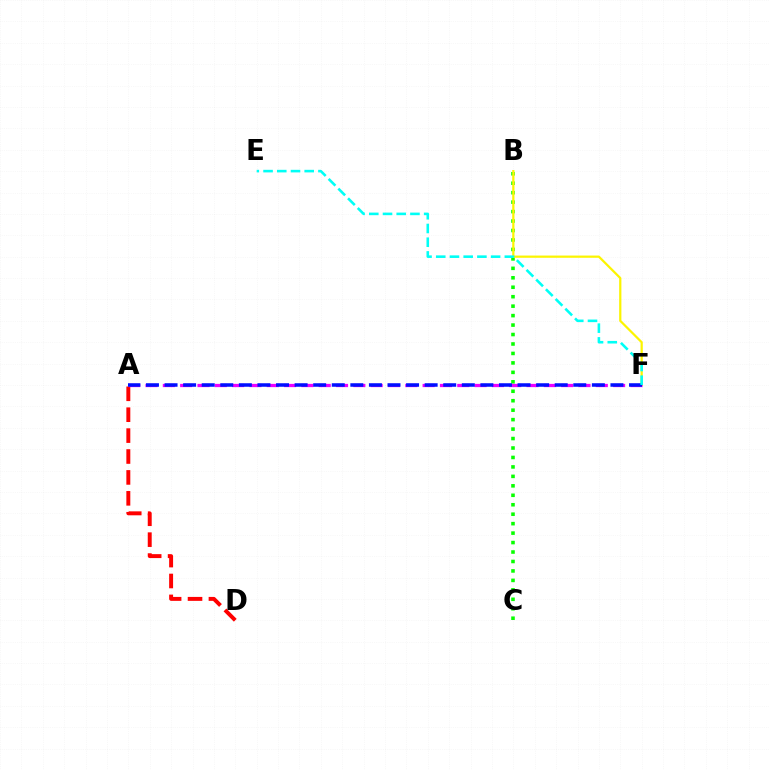{('B', 'C'): [{'color': '#08ff00', 'line_style': 'dotted', 'thickness': 2.57}], ('A', 'D'): [{'color': '#ff0000', 'line_style': 'dashed', 'thickness': 2.84}], ('B', 'F'): [{'color': '#fcf500', 'line_style': 'solid', 'thickness': 1.61}], ('A', 'F'): [{'color': '#ee00ff', 'line_style': 'dashed', 'thickness': 2.35}, {'color': '#0010ff', 'line_style': 'dashed', 'thickness': 2.52}], ('E', 'F'): [{'color': '#00fff6', 'line_style': 'dashed', 'thickness': 1.86}]}